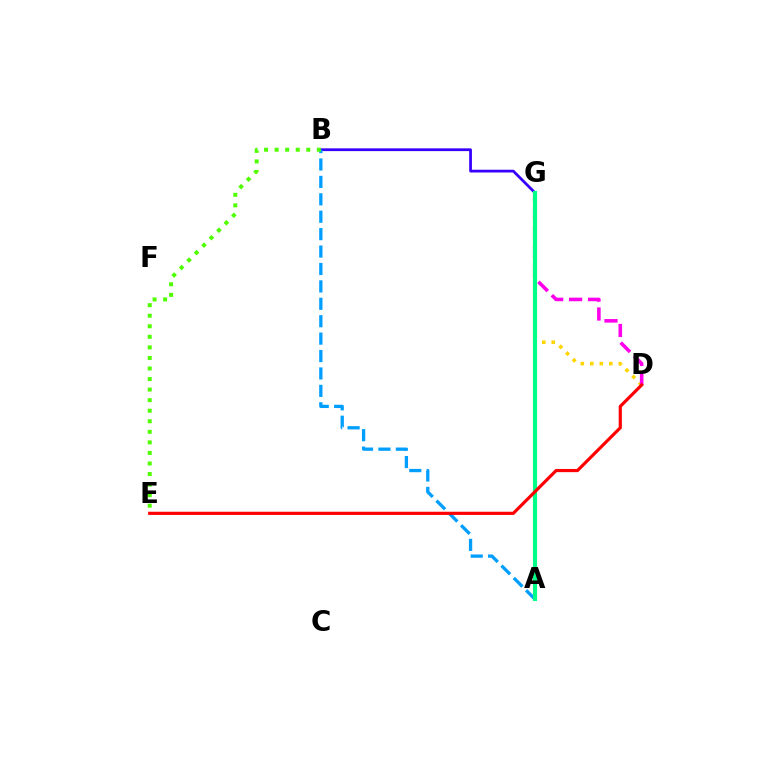{('D', 'G'): [{'color': '#ffd500', 'line_style': 'dotted', 'thickness': 2.58}, {'color': '#ff00ed', 'line_style': 'dashed', 'thickness': 2.57}], ('B', 'G'): [{'color': '#3700ff', 'line_style': 'solid', 'thickness': 1.99}], ('A', 'B'): [{'color': '#009eff', 'line_style': 'dashed', 'thickness': 2.37}], ('B', 'E'): [{'color': '#4fff00', 'line_style': 'dotted', 'thickness': 2.87}], ('A', 'G'): [{'color': '#00ff86', 'line_style': 'solid', 'thickness': 2.95}], ('D', 'E'): [{'color': '#ff0000', 'line_style': 'solid', 'thickness': 2.29}]}